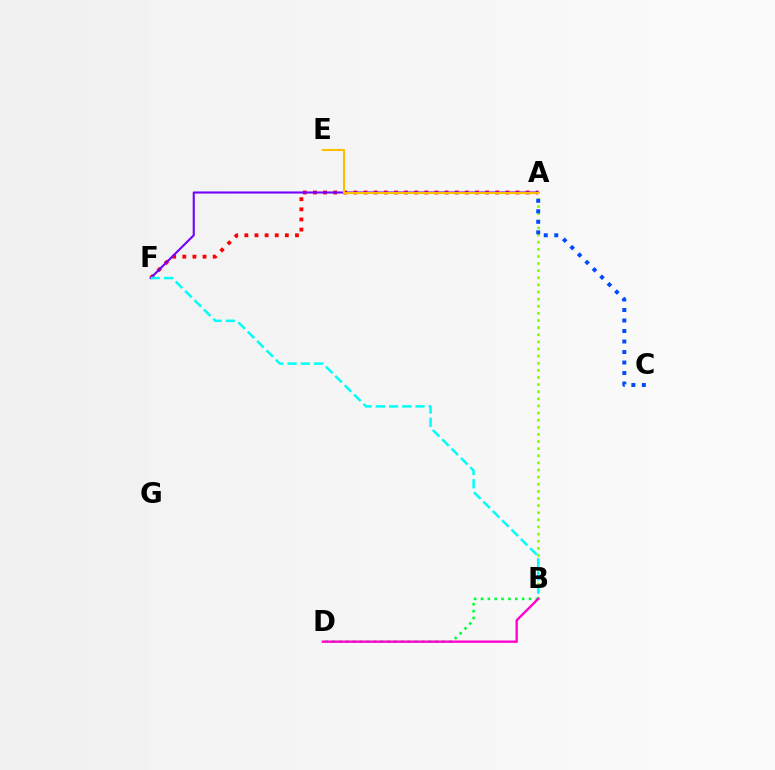{('A', 'F'): [{'color': '#ff0000', 'line_style': 'dotted', 'thickness': 2.75}, {'color': '#7200ff', 'line_style': 'solid', 'thickness': 1.52}], ('A', 'B'): [{'color': '#84ff00', 'line_style': 'dotted', 'thickness': 1.93}], ('B', 'D'): [{'color': '#00ff39', 'line_style': 'dotted', 'thickness': 1.87}, {'color': '#ff00cf', 'line_style': 'solid', 'thickness': 1.69}], ('B', 'F'): [{'color': '#00fff6', 'line_style': 'dashed', 'thickness': 1.8}], ('A', 'C'): [{'color': '#004bff', 'line_style': 'dotted', 'thickness': 2.85}], ('A', 'E'): [{'color': '#ffbd00', 'line_style': 'solid', 'thickness': 1.51}]}